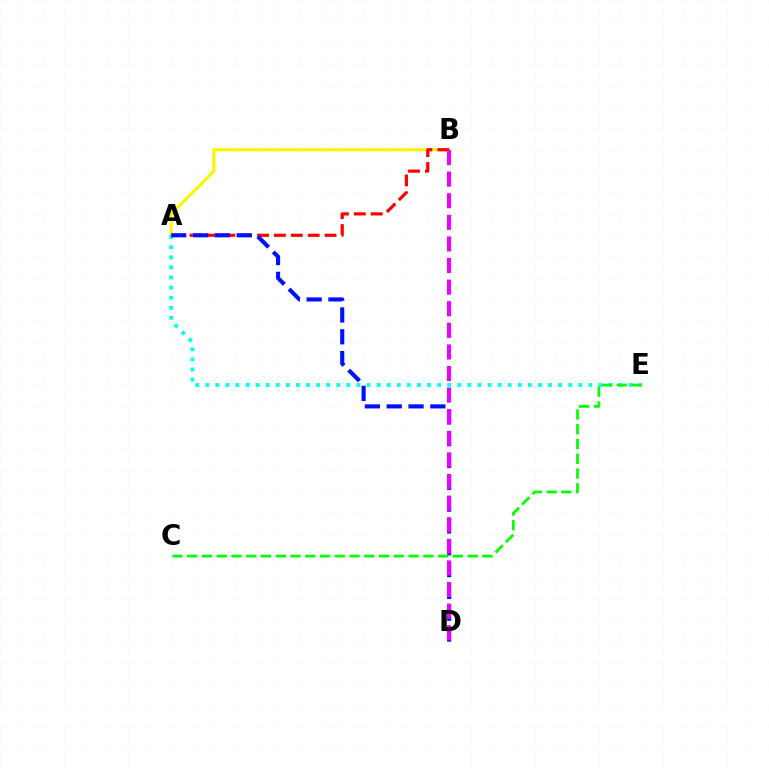{('A', 'B'): [{'color': '#fcf500', 'line_style': 'solid', 'thickness': 2.23}, {'color': '#ff0000', 'line_style': 'dashed', 'thickness': 2.29}], ('A', 'E'): [{'color': '#00fff6', 'line_style': 'dotted', 'thickness': 2.74}], ('A', 'D'): [{'color': '#0010ff', 'line_style': 'dashed', 'thickness': 2.96}], ('B', 'D'): [{'color': '#ee00ff', 'line_style': 'dashed', 'thickness': 2.93}], ('C', 'E'): [{'color': '#08ff00', 'line_style': 'dashed', 'thickness': 2.0}]}